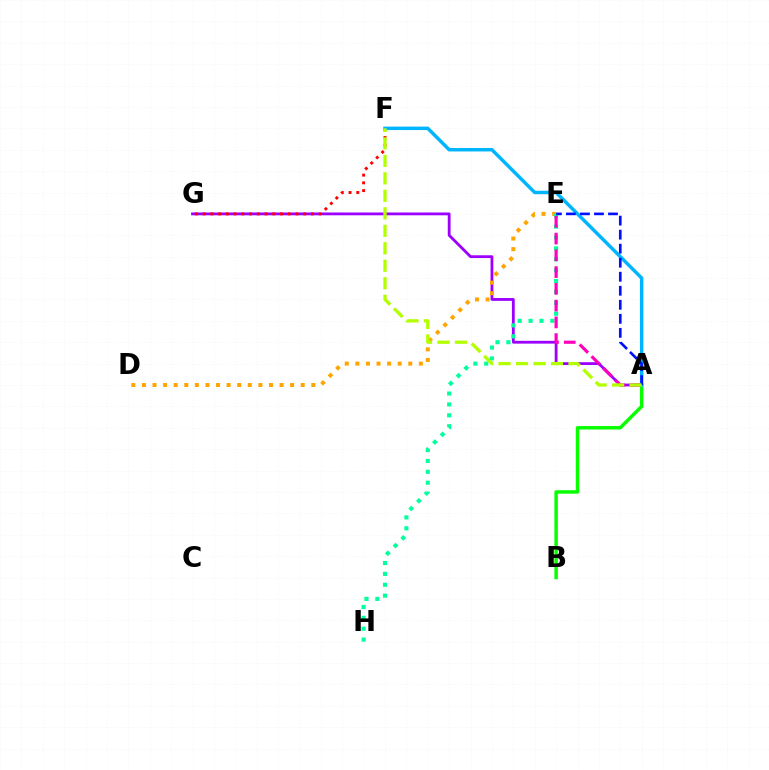{('A', 'G'): [{'color': '#9b00ff', 'line_style': 'solid', 'thickness': 2.02}], ('F', 'G'): [{'color': '#ff0000', 'line_style': 'dotted', 'thickness': 2.1}], ('A', 'B'): [{'color': '#08ff00', 'line_style': 'solid', 'thickness': 2.49}], ('D', 'E'): [{'color': '#ffa500', 'line_style': 'dotted', 'thickness': 2.88}], ('E', 'H'): [{'color': '#00ff9d', 'line_style': 'dotted', 'thickness': 2.96}], ('A', 'E'): [{'color': '#ff00bd', 'line_style': 'dashed', 'thickness': 2.28}, {'color': '#0010ff', 'line_style': 'dashed', 'thickness': 1.91}], ('A', 'F'): [{'color': '#00b5ff', 'line_style': 'solid', 'thickness': 2.49}, {'color': '#b3ff00', 'line_style': 'dashed', 'thickness': 2.38}]}